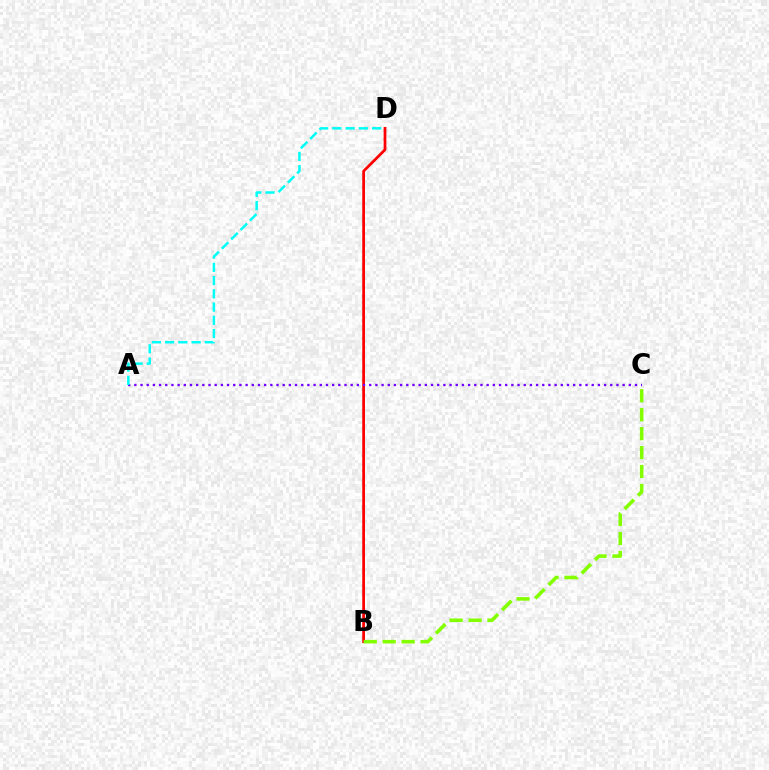{('B', 'D'): [{'color': '#ff0000', 'line_style': 'solid', 'thickness': 1.98}], ('B', 'C'): [{'color': '#84ff00', 'line_style': 'dashed', 'thickness': 2.57}], ('A', 'C'): [{'color': '#7200ff', 'line_style': 'dotted', 'thickness': 1.68}], ('A', 'D'): [{'color': '#00fff6', 'line_style': 'dashed', 'thickness': 1.8}]}